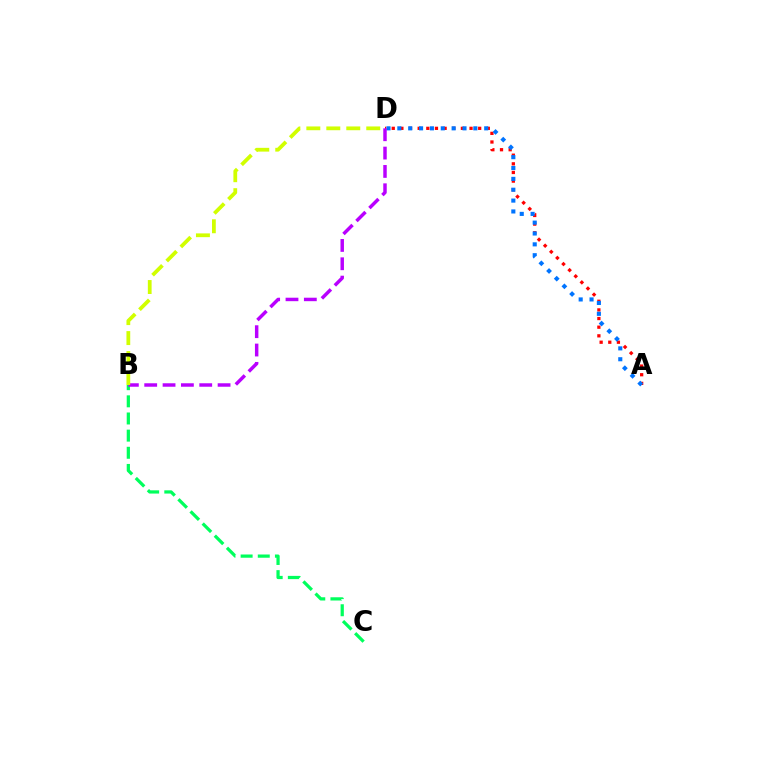{('A', 'D'): [{'color': '#ff0000', 'line_style': 'dotted', 'thickness': 2.35}, {'color': '#0074ff', 'line_style': 'dotted', 'thickness': 2.95}], ('B', 'C'): [{'color': '#00ff5c', 'line_style': 'dashed', 'thickness': 2.33}], ('B', 'D'): [{'color': '#b900ff', 'line_style': 'dashed', 'thickness': 2.49}, {'color': '#d1ff00', 'line_style': 'dashed', 'thickness': 2.71}]}